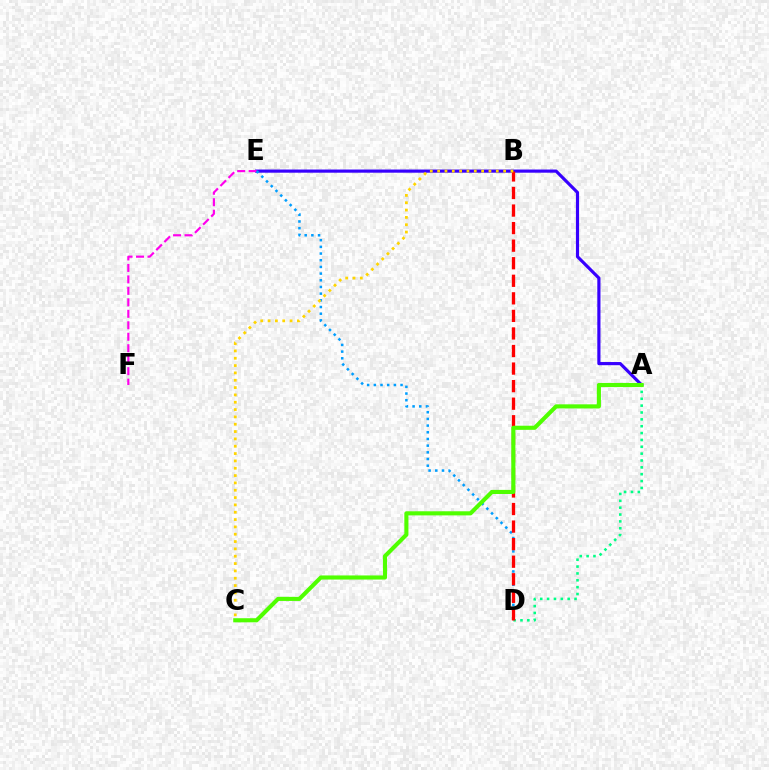{('A', 'E'): [{'color': '#3700ff', 'line_style': 'solid', 'thickness': 2.28}], ('E', 'F'): [{'color': '#ff00ed', 'line_style': 'dashed', 'thickness': 1.56}], ('A', 'D'): [{'color': '#00ff86', 'line_style': 'dotted', 'thickness': 1.86}], ('D', 'E'): [{'color': '#009eff', 'line_style': 'dotted', 'thickness': 1.82}], ('B', 'D'): [{'color': '#ff0000', 'line_style': 'dashed', 'thickness': 2.39}], ('B', 'C'): [{'color': '#ffd500', 'line_style': 'dotted', 'thickness': 1.99}], ('A', 'C'): [{'color': '#4fff00', 'line_style': 'solid', 'thickness': 2.96}]}